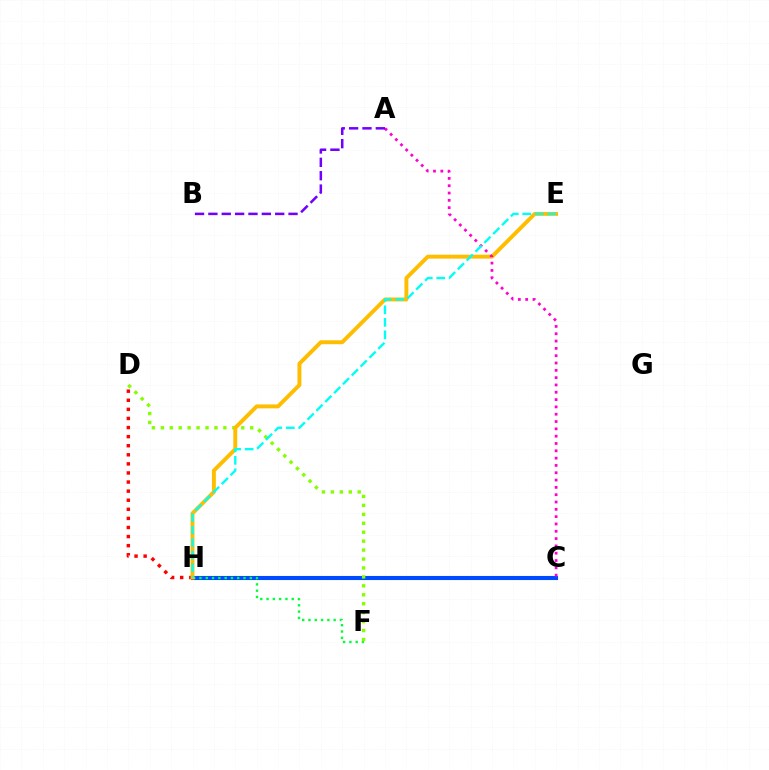{('C', 'H'): [{'color': '#004bff', 'line_style': 'solid', 'thickness': 2.95}], ('F', 'H'): [{'color': '#00ff39', 'line_style': 'dotted', 'thickness': 1.71}], ('D', 'H'): [{'color': '#ff0000', 'line_style': 'dotted', 'thickness': 2.47}], ('D', 'F'): [{'color': '#84ff00', 'line_style': 'dotted', 'thickness': 2.43}], ('E', 'H'): [{'color': '#ffbd00', 'line_style': 'solid', 'thickness': 2.82}, {'color': '#00fff6', 'line_style': 'dashed', 'thickness': 1.7}], ('A', 'C'): [{'color': '#ff00cf', 'line_style': 'dotted', 'thickness': 1.99}], ('A', 'B'): [{'color': '#7200ff', 'line_style': 'dashed', 'thickness': 1.81}]}